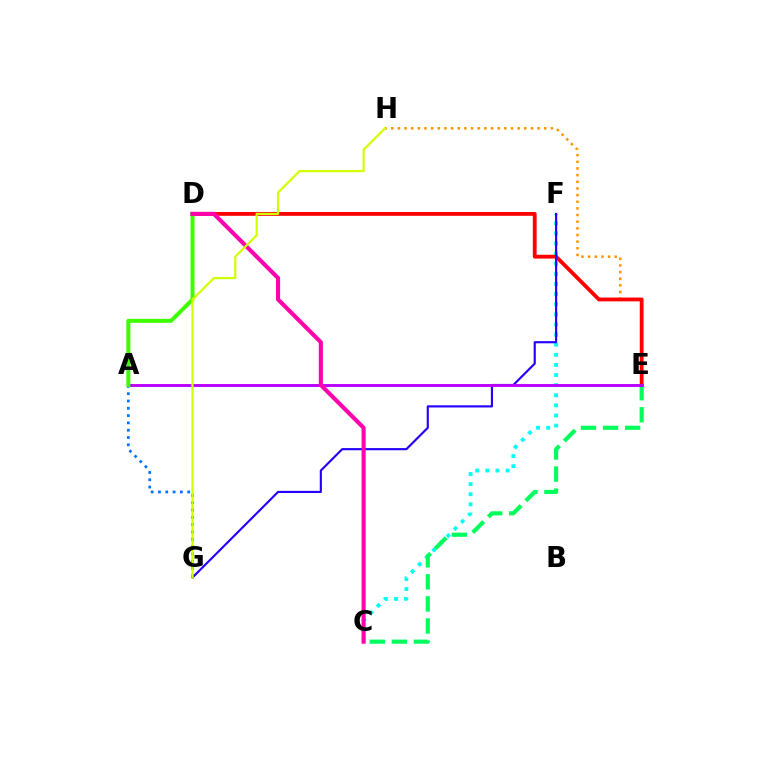{('E', 'H'): [{'color': '#ff9400', 'line_style': 'dotted', 'thickness': 1.81}], ('C', 'F'): [{'color': '#00fff6', 'line_style': 'dotted', 'thickness': 2.75}], ('D', 'E'): [{'color': '#ff0000', 'line_style': 'solid', 'thickness': 2.75}], ('F', 'G'): [{'color': '#2500ff', 'line_style': 'solid', 'thickness': 1.55}], ('C', 'E'): [{'color': '#00ff5c', 'line_style': 'dashed', 'thickness': 3.0}], ('A', 'G'): [{'color': '#0074ff', 'line_style': 'dotted', 'thickness': 1.98}], ('A', 'E'): [{'color': '#b900ff', 'line_style': 'solid', 'thickness': 2.08}], ('A', 'D'): [{'color': '#3dff00', 'line_style': 'solid', 'thickness': 2.87}], ('C', 'D'): [{'color': '#ff00ac', 'line_style': 'solid', 'thickness': 2.94}], ('G', 'H'): [{'color': '#d1ff00', 'line_style': 'solid', 'thickness': 1.59}]}